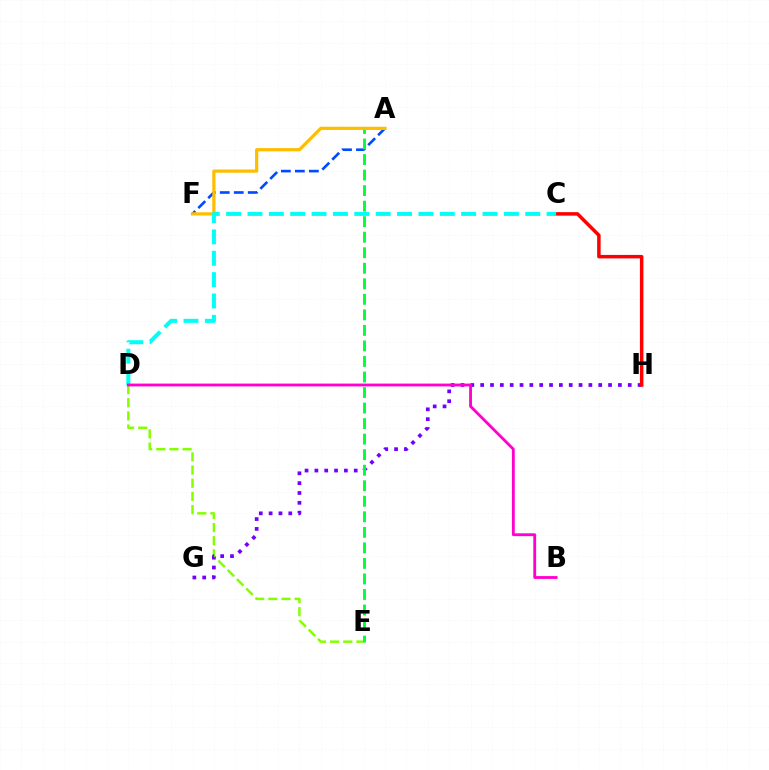{('D', 'E'): [{'color': '#84ff00', 'line_style': 'dashed', 'thickness': 1.79}], ('G', 'H'): [{'color': '#7200ff', 'line_style': 'dotted', 'thickness': 2.67}], ('A', 'F'): [{'color': '#004bff', 'line_style': 'dashed', 'thickness': 1.9}, {'color': '#ffbd00', 'line_style': 'solid', 'thickness': 2.32}], ('A', 'E'): [{'color': '#00ff39', 'line_style': 'dashed', 'thickness': 2.11}], ('C', 'H'): [{'color': '#ff0000', 'line_style': 'solid', 'thickness': 2.51}], ('C', 'D'): [{'color': '#00fff6', 'line_style': 'dashed', 'thickness': 2.9}], ('B', 'D'): [{'color': '#ff00cf', 'line_style': 'solid', 'thickness': 2.04}]}